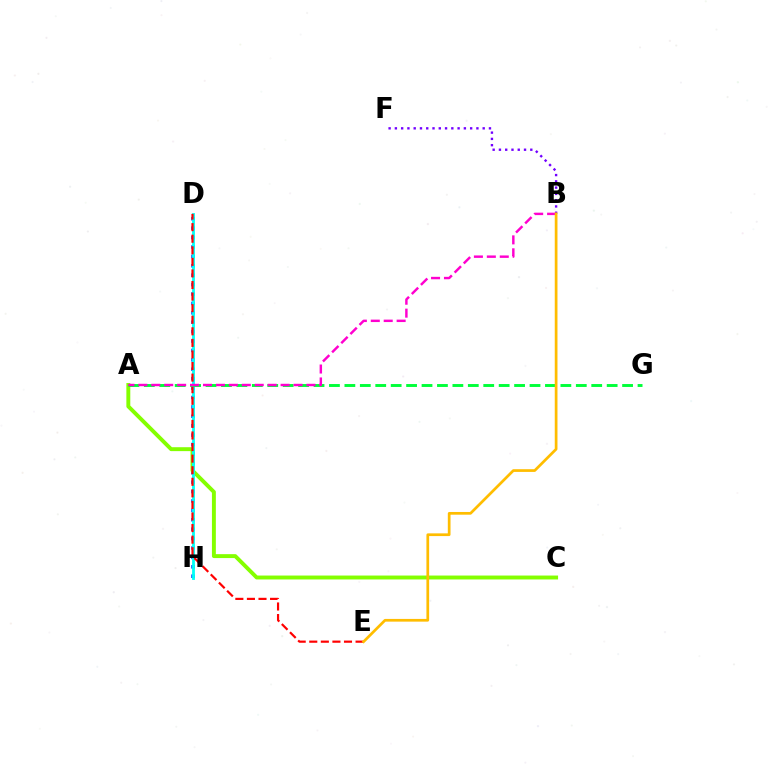{('B', 'F'): [{'color': '#7200ff', 'line_style': 'dotted', 'thickness': 1.7}], ('D', 'H'): [{'color': '#004bff', 'line_style': 'dotted', 'thickness': 2.56}, {'color': '#00fff6', 'line_style': 'solid', 'thickness': 2.02}], ('A', 'C'): [{'color': '#84ff00', 'line_style': 'solid', 'thickness': 2.82}], ('D', 'E'): [{'color': '#ff0000', 'line_style': 'dashed', 'thickness': 1.57}], ('A', 'G'): [{'color': '#00ff39', 'line_style': 'dashed', 'thickness': 2.1}], ('A', 'B'): [{'color': '#ff00cf', 'line_style': 'dashed', 'thickness': 1.76}], ('B', 'E'): [{'color': '#ffbd00', 'line_style': 'solid', 'thickness': 1.96}]}